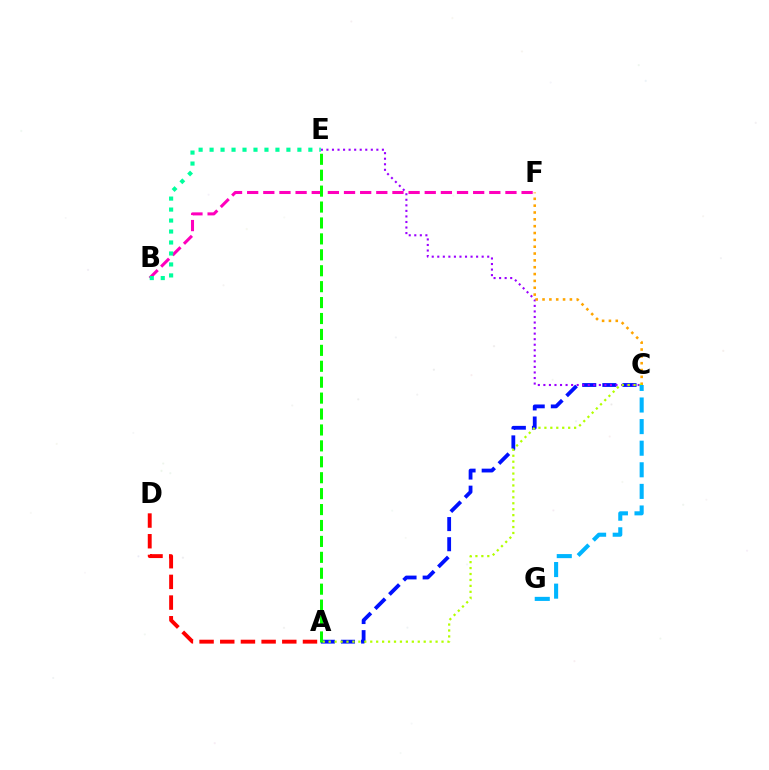{('A', 'C'): [{'color': '#0010ff', 'line_style': 'dashed', 'thickness': 2.73}, {'color': '#b3ff00', 'line_style': 'dotted', 'thickness': 1.61}], ('C', 'E'): [{'color': '#9b00ff', 'line_style': 'dotted', 'thickness': 1.51}], ('C', 'F'): [{'color': '#ffa500', 'line_style': 'dotted', 'thickness': 1.86}], ('B', 'F'): [{'color': '#ff00bd', 'line_style': 'dashed', 'thickness': 2.19}], ('C', 'G'): [{'color': '#00b5ff', 'line_style': 'dashed', 'thickness': 2.93}], ('B', 'E'): [{'color': '#00ff9d', 'line_style': 'dotted', 'thickness': 2.98}], ('A', 'E'): [{'color': '#08ff00', 'line_style': 'dashed', 'thickness': 2.16}], ('A', 'D'): [{'color': '#ff0000', 'line_style': 'dashed', 'thickness': 2.81}]}